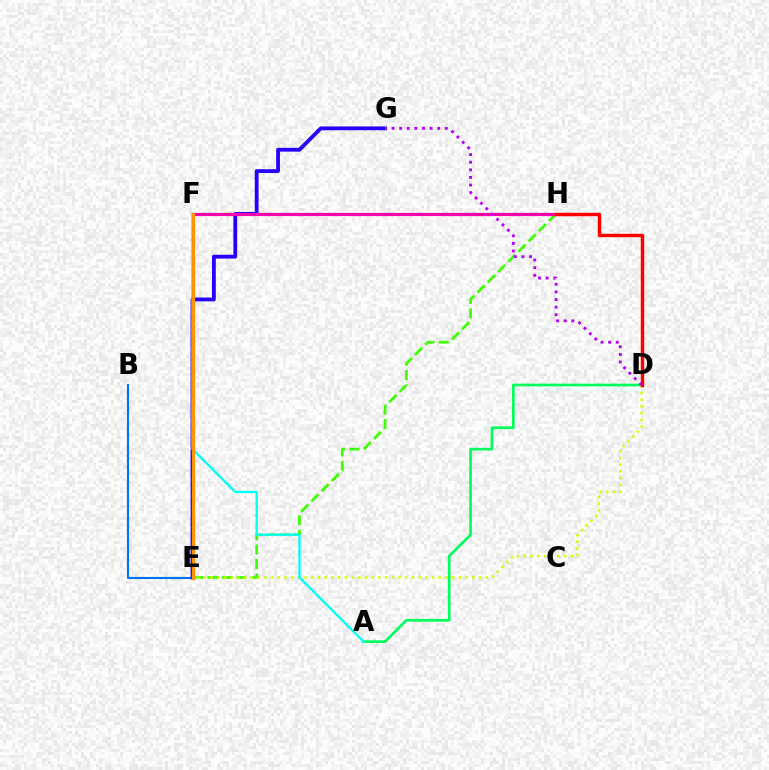{('A', 'D'): [{'color': '#00ff5c', 'line_style': 'solid', 'thickness': 1.94}], ('B', 'E'): [{'color': '#0074ff', 'line_style': 'solid', 'thickness': 1.54}], ('E', 'H'): [{'color': '#3dff00', 'line_style': 'dashed', 'thickness': 1.96}], ('E', 'G'): [{'color': '#2500ff', 'line_style': 'solid', 'thickness': 2.74}], ('F', 'H'): [{'color': '#ff00ac', 'line_style': 'solid', 'thickness': 2.28}], ('D', 'E'): [{'color': '#d1ff00', 'line_style': 'dotted', 'thickness': 1.82}], ('A', 'F'): [{'color': '#00fff6', 'line_style': 'solid', 'thickness': 1.67}], ('D', 'H'): [{'color': '#ff0000', 'line_style': 'solid', 'thickness': 2.47}], ('E', 'F'): [{'color': '#ff9400', 'line_style': 'solid', 'thickness': 2.38}], ('D', 'G'): [{'color': '#b900ff', 'line_style': 'dotted', 'thickness': 2.07}]}